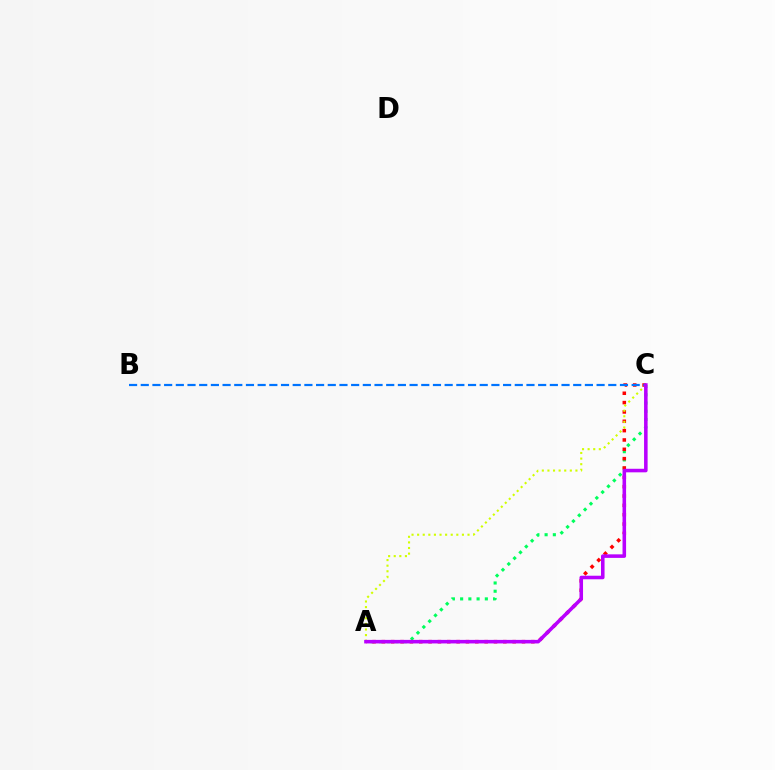{('A', 'C'): [{'color': '#00ff5c', 'line_style': 'dotted', 'thickness': 2.24}, {'color': '#ff0000', 'line_style': 'dotted', 'thickness': 2.54}, {'color': '#d1ff00', 'line_style': 'dotted', 'thickness': 1.52}, {'color': '#b900ff', 'line_style': 'solid', 'thickness': 2.56}], ('B', 'C'): [{'color': '#0074ff', 'line_style': 'dashed', 'thickness': 1.59}]}